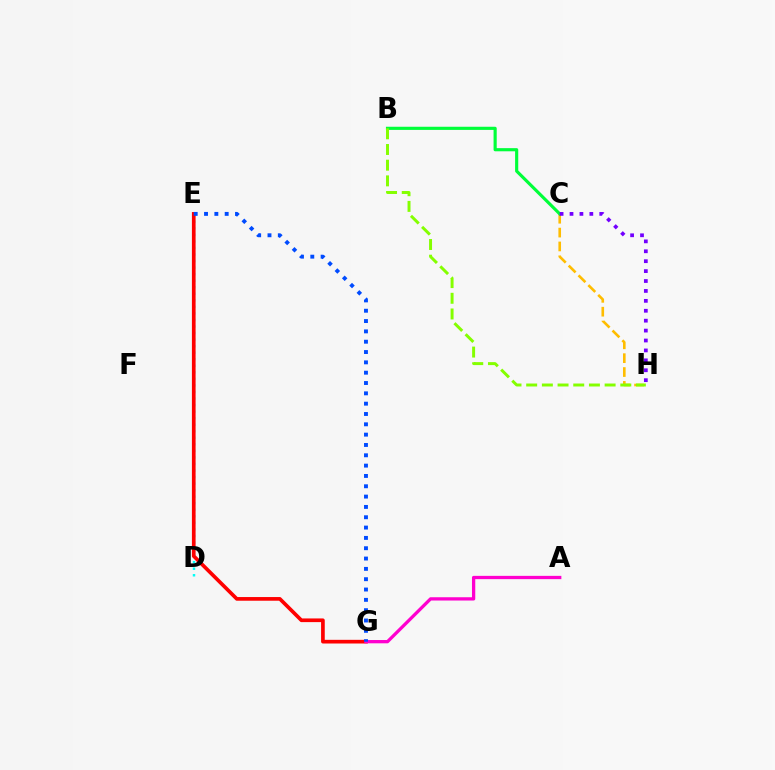{('C', 'H'): [{'color': '#ffbd00', 'line_style': 'dashed', 'thickness': 1.88}, {'color': '#7200ff', 'line_style': 'dotted', 'thickness': 2.69}], ('D', 'E'): [{'color': '#00fff6', 'line_style': 'dotted', 'thickness': 1.78}], ('E', 'G'): [{'color': '#ff0000', 'line_style': 'solid', 'thickness': 2.65}, {'color': '#004bff', 'line_style': 'dotted', 'thickness': 2.81}], ('B', 'C'): [{'color': '#00ff39', 'line_style': 'solid', 'thickness': 2.26}], ('A', 'G'): [{'color': '#ff00cf', 'line_style': 'solid', 'thickness': 2.37}], ('B', 'H'): [{'color': '#84ff00', 'line_style': 'dashed', 'thickness': 2.13}]}